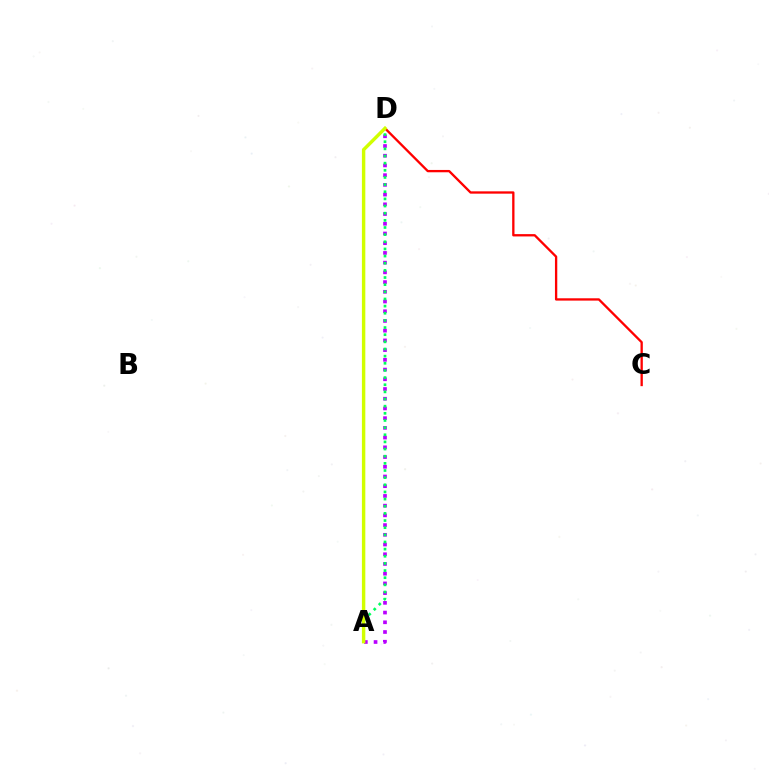{('A', 'D'): [{'color': '#b900ff', 'line_style': 'dotted', 'thickness': 2.64}, {'color': '#0074ff', 'line_style': 'dotted', 'thickness': 1.55}, {'color': '#00ff5c', 'line_style': 'dotted', 'thickness': 1.94}, {'color': '#d1ff00', 'line_style': 'solid', 'thickness': 2.46}], ('C', 'D'): [{'color': '#ff0000', 'line_style': 'solid', 'thickness': 1.67}]}